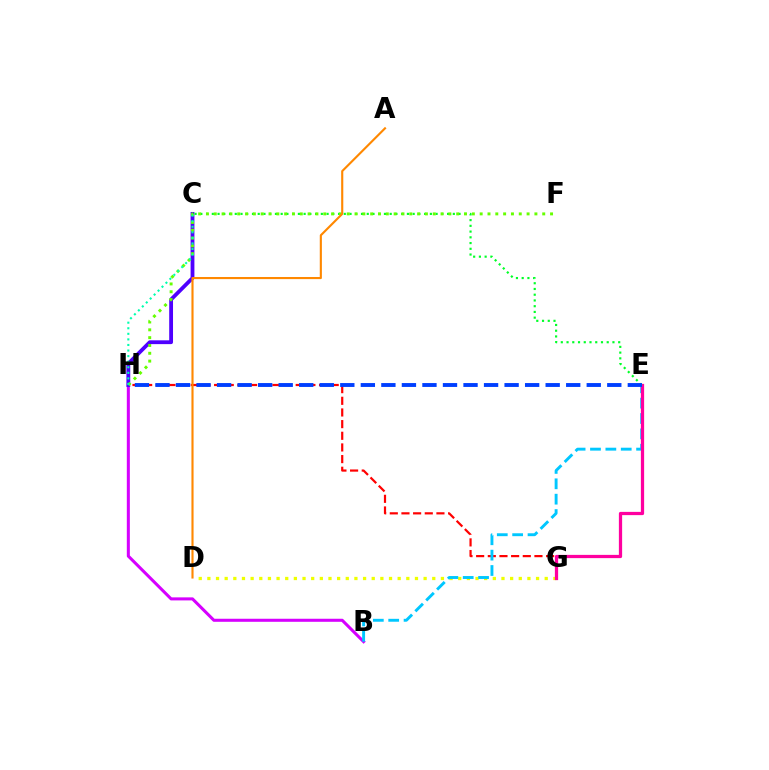{('D', 'G'): [{'color': '#eeff00', 'line_style': 'dotted', 'thickness': 2.35}], ('B', 'H'): [{'color': '#d600ff', 'line_style': 'solid', 'thickness': 2.19}], ('G', 'H'): [{'color': '#ff0000', 'line_style': 'dashed', 'thickness': 1.58}], ('B', 'E'): [{'color': '#00c7ff', 'line_style': 'dashed', 'thickness': 2.09}], ('C', 'H'): [{'color': '#4f00ff', 'line_style': 'solid', 'thickness': 2.75}, {'color': '#00ffaf', 'line_style': 'dotted', 'thickness': 1.51}], ('E', 'G'): [{'color': '#ff00a0', 'line_style': 'solid', 'thickness': 2.34}], ('C', 'E'): [{'color': '#00ff27', 'line_style': 'dotted', 'thickness': 1.56}], ('E', 'H'): [{'color': '#003fff', 'line_style': 'dashed', 'thickness': 2.79}], ('F', 'H'): [{'color': '#66ff00', 'line_style': 'dotted', 'thickness': 2.12}], ('A', 'D'): [{'color': '#ff8800', 'line_style': 'solid', 'thickness': 1.53}]}